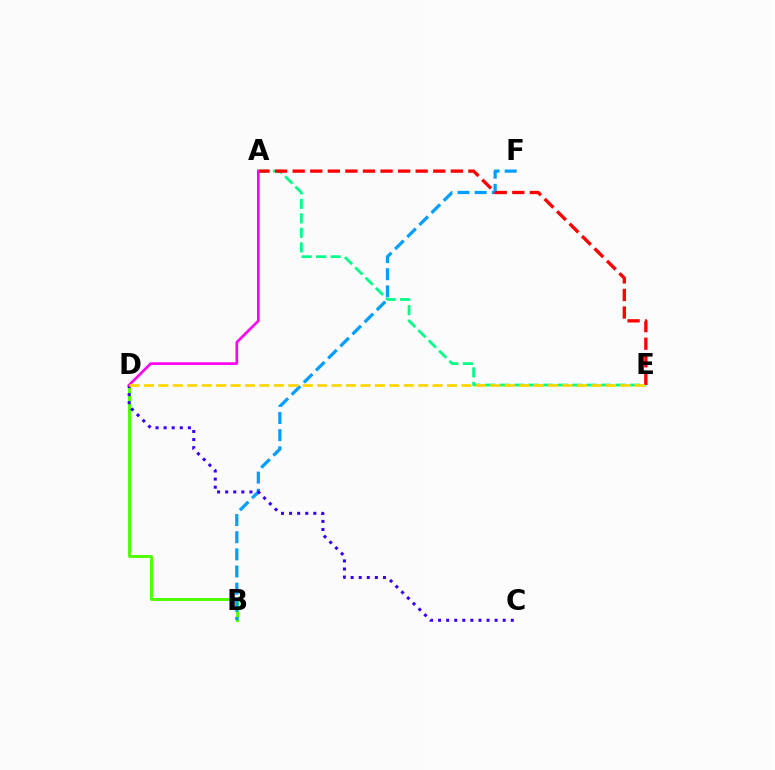{('A', 'E'): [{'color': '#00ff86', 'line_style': 'dashed', 'thickness': 1.97}, {'color': '#ff0000', 'line_style': 'dashed', 'thickness': 2.39}], ('B', 'D'): [{'color': '#4fff00', 'line_style': 'solid', 'thickness': 2.09}], ('B', 'F'): [{'color': '#009eff', 'line_style': 'dashed', 'thickness': 2.33}], ('C', 'D'): [{'color': '#3700ff', 'line_style': 'dotted', 'thickness': 2.2}], ('A', 'D'): [{'color': '#ff00ed', 'line_style': 'solid', 'thickness': 1.91}], ('D', 'E'): [{'color': '#ffd500', 'line_style': 'dashed', 'thickness': 1.96}]}